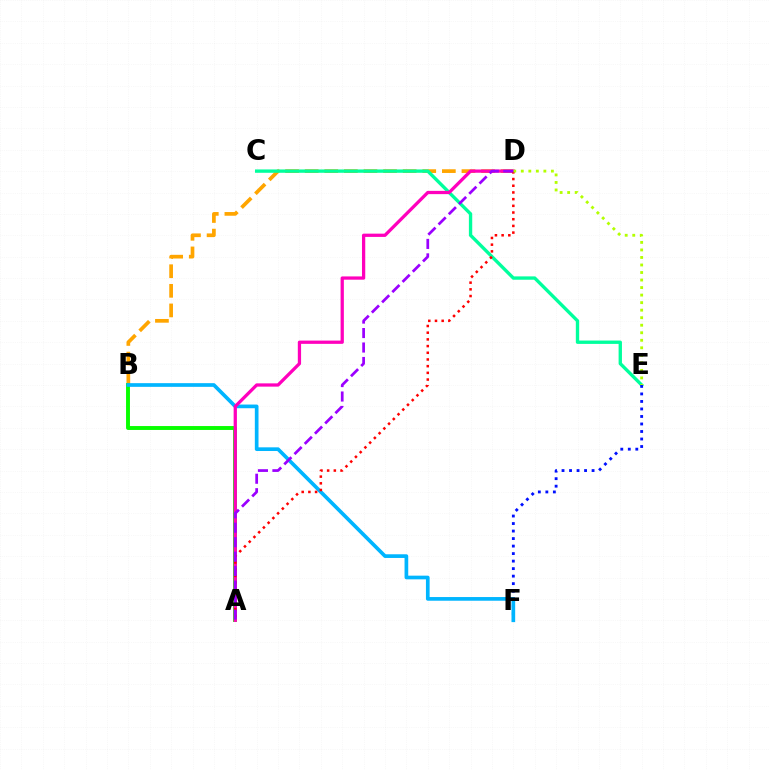{('B', 'D'): [{'color': '#ffa500', 'line_style': 'dashed', 'thickness': 2.66}], ('C', 'E'): [{'color': '#00ff9d', 'line_style': 'solid', 'thickness': 2.41}], ('E', 'F'): [{'color': '#0010ff', 'line_style': 'dotted', 'thickness': 2.04}], ('A', 'B'): [{'color': '#08ff00', 'line_style': 'solid', 'thickness': 2.81}], ('B', 'F'): [{'color': '#00b5ff', 'line_style': 'solid', 'thickness': 2.65}], ('A', 'D'): [{'color': '#ff00bd', 'line_style': 'solid', 'thickness': 2.35}, {'color': '#ff0000', 'line_style': 'dotted', 'thickness': 1.82}, {'color': '#9b00ff', 'line_style': 'dashed', 'thickness': 1.97}], ('D', 'E'): [{'color': '#b3ff00', 'line_style': 'dotted', 'thickness': 2.05}]}